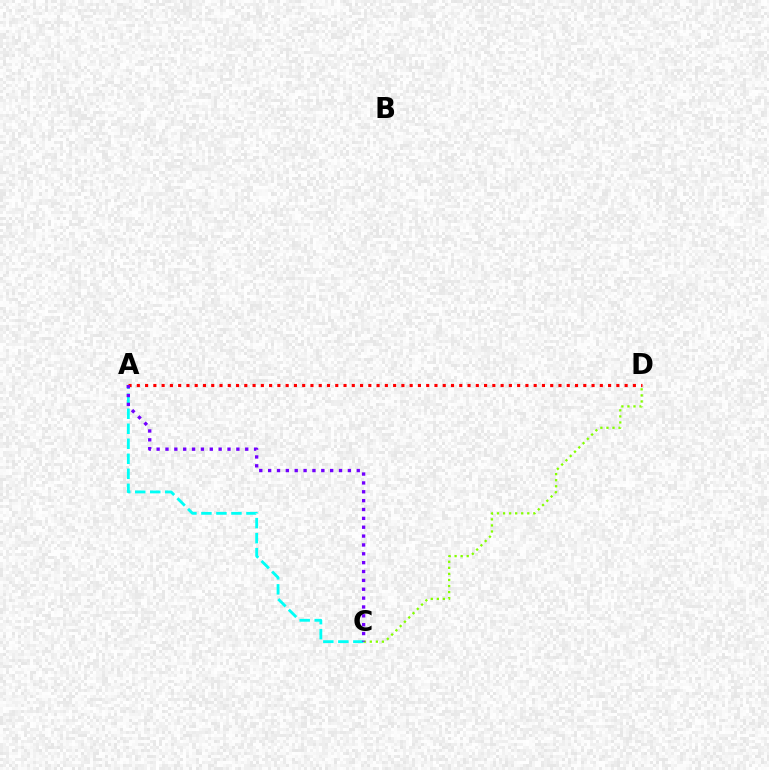{('A', 'C'): [{'color': '#00fff6', 'line_style': 'dashed', 'thickness': 2.04}, {'color': '#7200ff', 'line_style': 'dotted', 'thickness': 2.41}], ('C', 'D'): [{'color': '#84ff00', 'line_style': 'dotted', 'thickness': 1.64}], ('A', 'D'): [{'color': '#ff0000', 'line_style': 'dotted', 'thickness': 2.25}]}